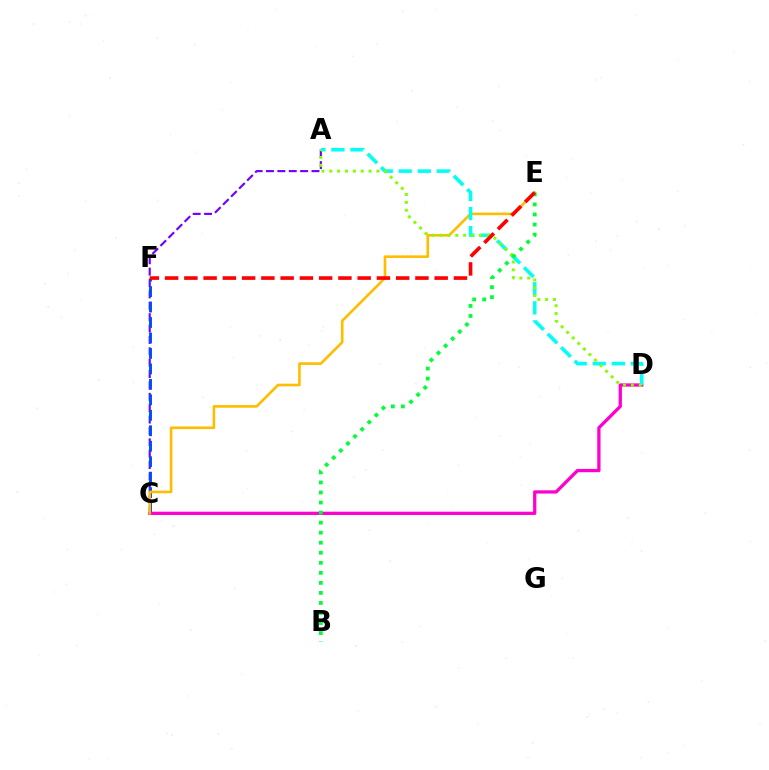{('A', 'C'): [{'color': '#7200ff', 'line_style': 'dashed', 'thickness': 1.55}], ('C', 'F'): [{'color': '#004bff', 'line_style': 'dashed', 'thickness': 2.1}], ('C', 'D'): [{'color': '#ff00cf', 'line_style': 'solid', 'thickness': 2.36}], ('C', 'E'): [{'color': '#ffbd00', 'line_style': 'solid', 'thickness': 1.89}], ('A', 'D'): [{'color': '#00fff6', 'line_style': 'dashed', 'thickness': 2.59}, {'color': '#84ff00', 'line_style': 'dotted', 'thickness': 2.14}], ('B', 'E'): [{'color': '#00ff39', 'line_style': 'dotted', 'thickness': 2.73}], ('E', 'F'): [{'color': '#ff0000', 'line_style': 'dashed', 'thickness': 2.62}]}